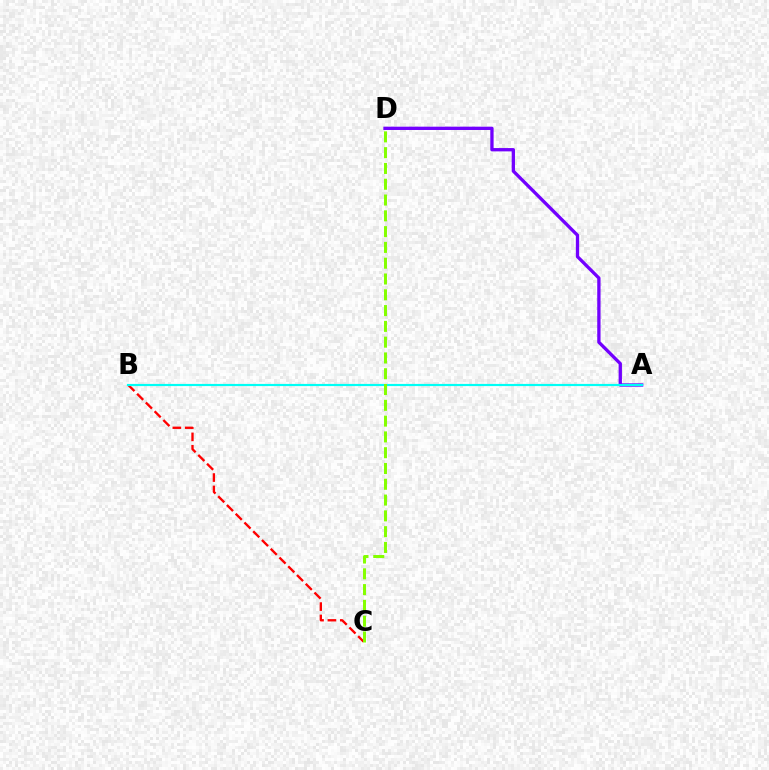{('B', 'C'): [{'color': '#ff0000', 'line_style': 'dashed', 'thickness': 1.68}], ('A', 'D'): [{'color': '#7200ff', 'line_style': 'solid', 'thickness': 2.38}], ('A', 'B'): [{'color': '#00fff6', 'line_style': 'solid', 'thickness': 1.56}], ('C', 'D'): [{'color': '#84ff00', 'line_style': 'dashed', 'thickness': 2.15}]}